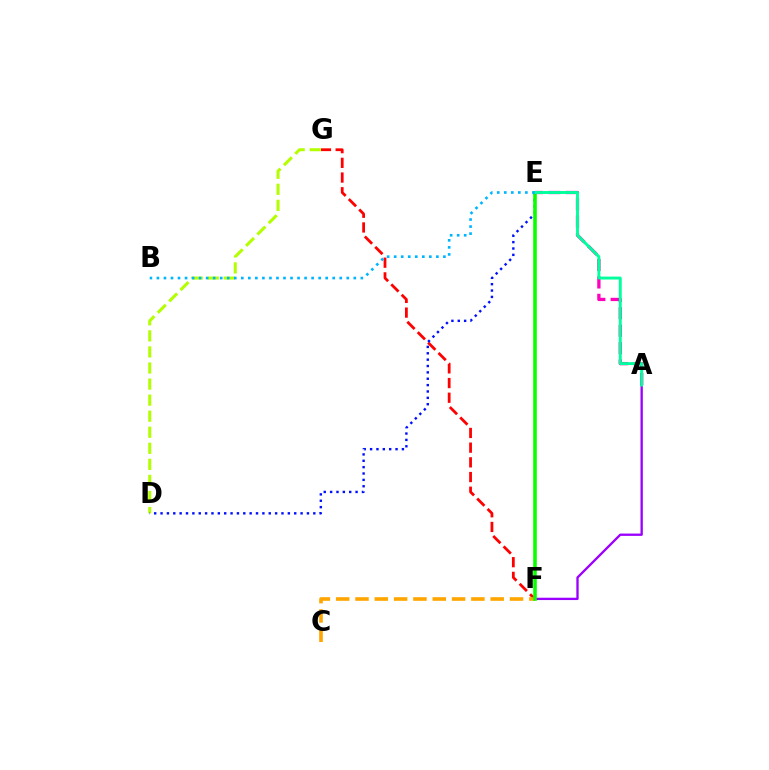{('A', 'F'): [{'color': '#9b00ff', 'line_style': 'solid', 'thickness': 1.68}], ('F', 'G'): [{'color': '#ff0000', 'line_style': 'dashed', 'thickness': 2.0}], ('C', 'F'): [{'color': '#ffa500', 'line_style': 'dashed', 'thickness': 2.62}], ('D', 'G'): [{'color': '#b3ff00', 'line_style': 'dashed', 'thickness': 2.18}], ('D', 'E'): [{'color': '#0010ff', 'line_style': 'dotted', 'thickness': 1.73}], ('E', 'F'): [{'color': '#08ff00', 'line_style': 'solid', 'thickness': 2.59}], ('A', 'E'): [{'color': '#ff00bd', 'line_style': 'dashed', 'thickness': 2.36}, {'color': '#00ff9d', 'line_style': 'solid', 'thickness': 2.09}], ('B', 'E'): [{'color': '#00b5ff', 'line_style': 'dotted', 'thickness': 1.91}]}